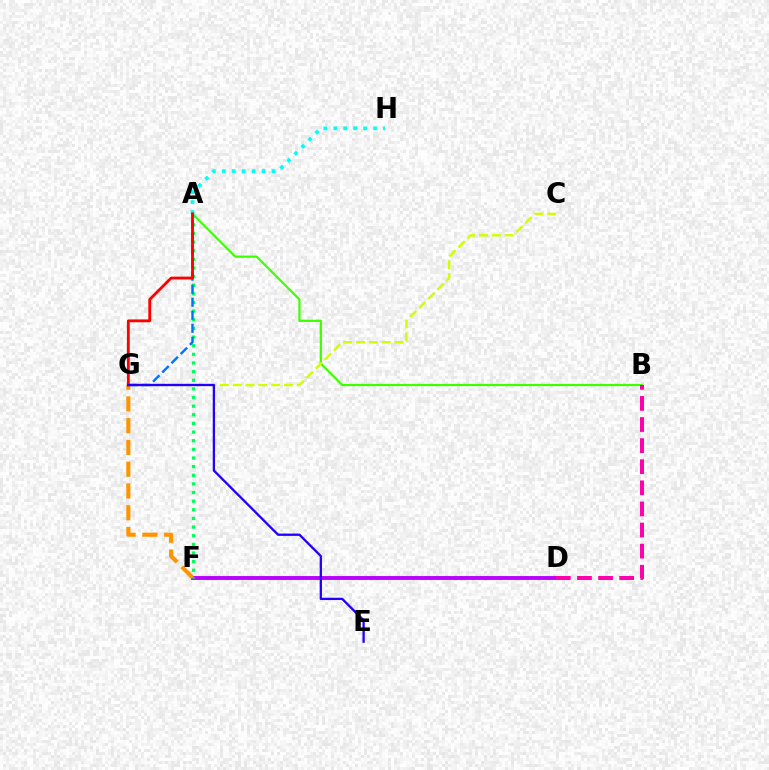{('D', 'F'): [{'color': '#b900ff', 'line_style': 'solid', 'thickness': 2.79}], ('A', 'B'): [{'color': '#3dff00', 'line_style': 'solid', 'thickness': 1.59}], ('C', 'G'): [{'color': '#d1ff00', 'line_style': 'dashed', 'thickness': 1.74}], ('A', 'F'): [{'color': '#00ff5c', 'line_style': 'dotted', 'thickness': 2.35}], ('B', 'D'): [{'color': '#ff00ac', 'line_style': 'dashed', 'thickness': 2.87}], ('A', 'G'): [{'color': '#0074ff', 'line_style': 'dashed', 'thickness': 1.77}, {'color': '#ff0000', 'line_style': 'solid', 'thickness': 2.03}], ('F', 'G'): [{'color': '#ff9400', 'line_style': 'dashed', 'thickness': 2.96}], ('A', 'H'): [{'color': '#00fff6', 'line_style': 'dotted', 'thickness': 2.7}], ('E', 'G'): [{'color': '#2500ff', 'line_style': 'solid', 'thickness': 1.66}]}